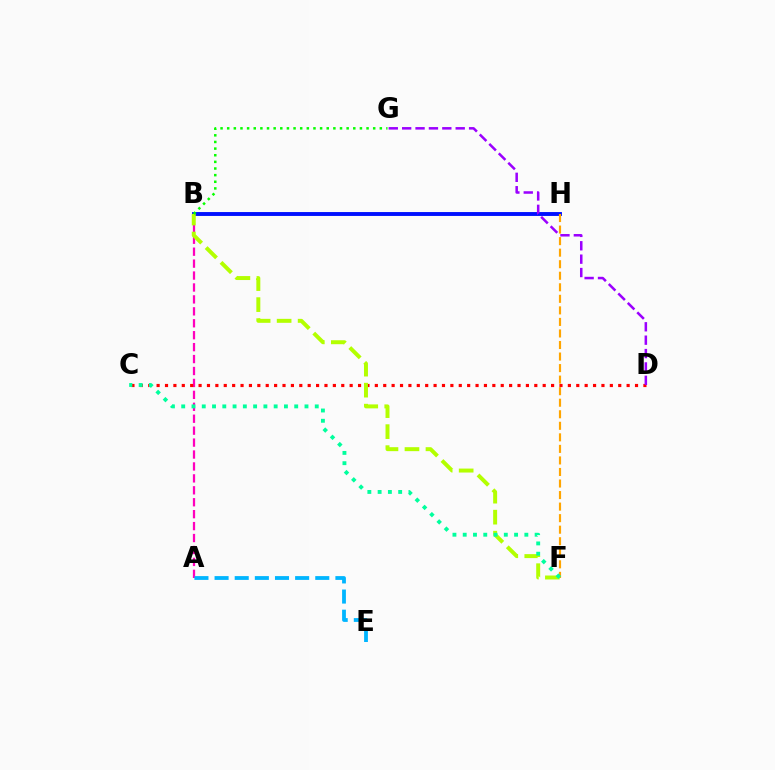{('A', 'B'): [{'color': '#ff00bd', 'line_style': 'dashed', 'thickness': 1.62}], ('C', 'D'): [{'color': '#ff0000', 'line_style': 'dotted', 'thickness': 2.28}], ('B', 'H'): [{'color': '#0010ff', 'line_style': 'solid', 'thickness': 2.8}], ('D', 'G'): [{'color': '#9b00ff', 'line_style': 'dashed', 'thickness': 1.82}], ('B', 'F'): [{'color': '#b3ff00', 'line_style': 'dashed', 'thickness': 2.85}], ('B', 'G'): [{'color': '#08ff00', 'line_style': 'dotted', 'thickness': 1.8}], ('F', 'H'): [{'color': '#ffa500', 'line_style': 'dashed', 'thickness': 1.57}], ('C', 'F'): [{'color': '#00ff9d', 'line_style': 'dotted', 'thickness': 2.79}], ('A', 'E'): [{'color': '#00b5ff', 'line_style': 'dashed', 'thickness': 2.74}]}